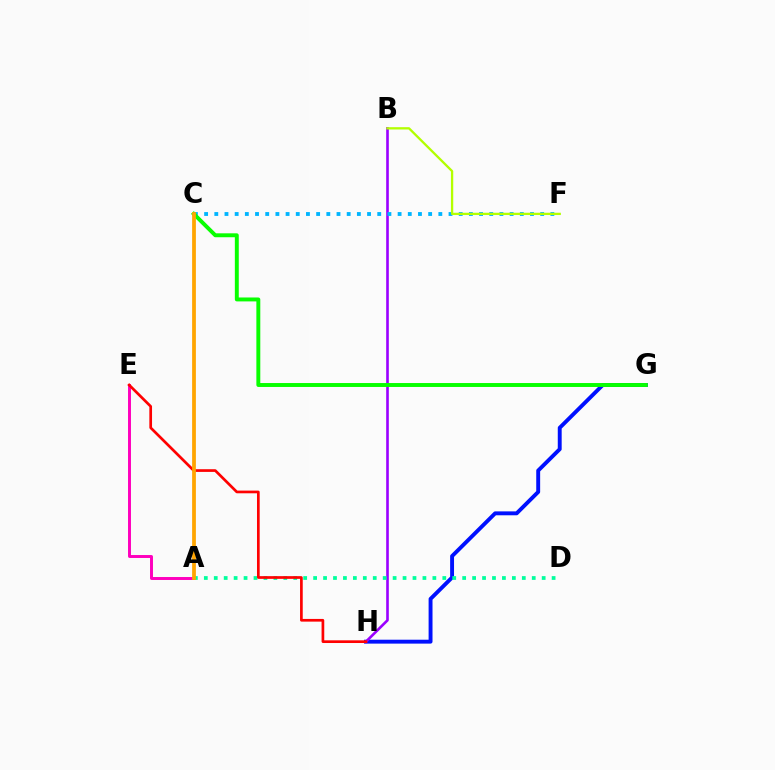{('G', 'H'): [{'color': '#0010ff', 'line_style': 'solid', 'thickness': 2.81}], ('A', 'E'): [{'color': '#ff00bd', 'line_style': 'solid', 'thickness': 2.12}], ('B', 'H'): [{'color': '#9b00ff', 'line_style': 'solid', 'thickness': 1.89}], ('A', 'D'): [{'color': '#00ff9d', 'line_style': 'dotted', 'thickness': 2.7}], ('C', 'F'): [{'color': '#00b5ff', 'line_style': 'dotted', 'thickness': 2.77}], ('E', 'H'): [{'color': '#ff0000', 'line_style': 'solid', 'thickness': 1.94}], ('C', 'G'): [{'color': '#08ff00', 'line_style': 'solid', 'thickness': 2.82}], ('A', 'C'): [{'color': '#ffa500', 'line_style': 'solid', 'thickness': 2.71}], ('B', 'F'): [{'color': '#b3ff00', 'line_style': 'solid', 'thickness': 1.66}]}